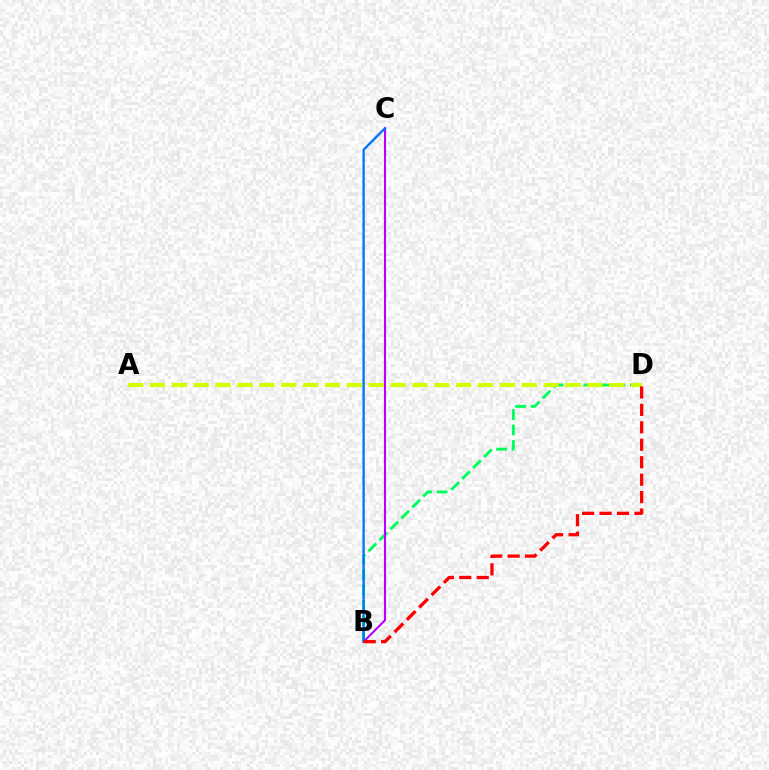{('B', 'D'): [{'color': '#00ff5c', 'line_style': 'dashed', 'thickness': 2.1}, {'color': '#ff0000', 'line_style': 'dashed', 'thickness': 2.37}], ('A', 'D'): [{'color': '#d1ff00', 'line_style': 'dashed', 'thickness': 2.97}], ('B', 'C'): [{'color': '#b900ff', 'line_style': 'solid', 'thickness': 1.51}, {'color': '#0074ff', 'line_style': 'solid', 'thickness': 1.67}]}